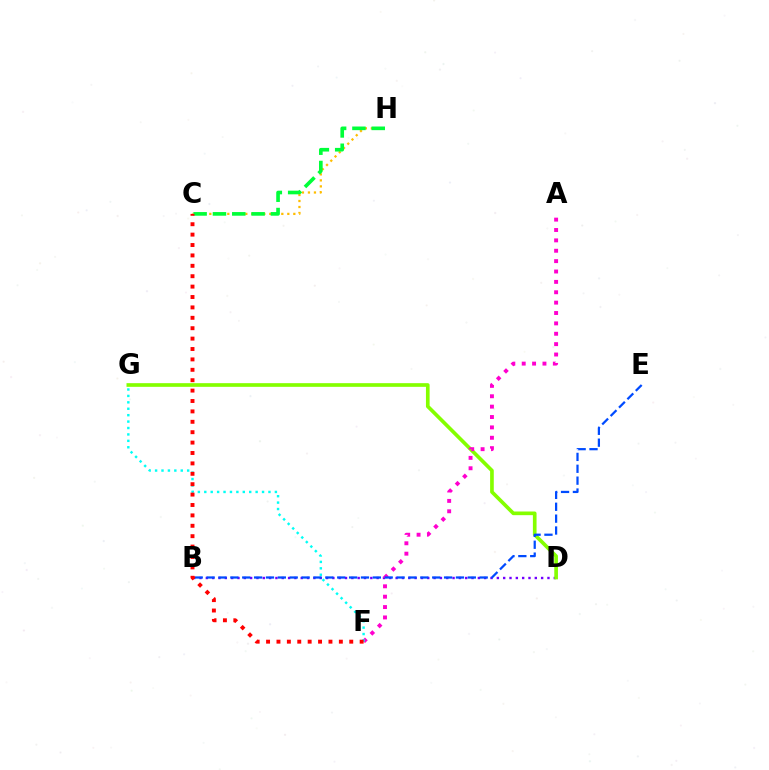{('B', 'D'): [{'color': '#7200ff', 'line_style': 'dotted', 'thickness': 1.72}], ('D', 'G'): [{'color': '#84ff00', 'line_style': 'solid', 'thickness': 2.64}], ('A', 'F'): [{'color': '#ff00cf', 'line_style': 'dotted', 'thickness': 2.82}], ('F', 'G'): [{'color': '#00fff6', 'line_style': 'dotted', 'thickness': 1.74}], ('C', 'H'): [{'color': '#ffbd00', 'line_style': 'dotted', 'thickness': 1.63}, {'color': '#00ff39', 'line_style': 'dashed', 'thickness': 2.62}], ('B', 'E'): [{'color': '#004bff', 'line_style': 'dashed', 'thickness': 1.61}], ('C', 'F'): [{'color': '#ff0000', 'line_style': 'dotted', 'thickness': 2.83}]}